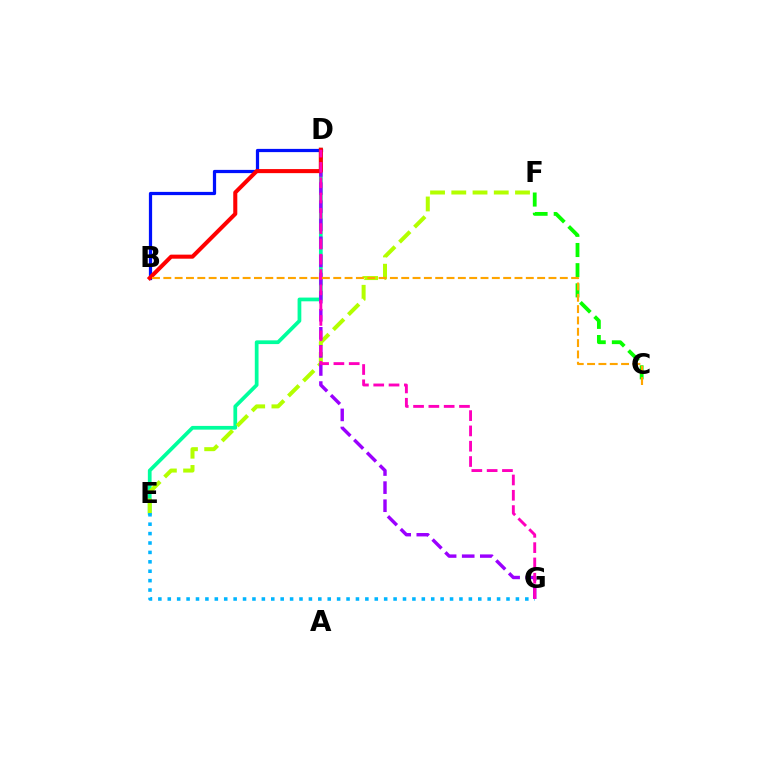{('D', 'E'): [{'color': '#00ff9d', 'line_style': 'solid', 'thickness': 2.69}], ('B', 'D'): [{'color': '#0010ff', 'line_style': 'solid', 'thickness': 2.32}, {'color': '#ff0000', 'line_style': 'solid', 'thickness': 2.92}], ('E', 'F'): [{'color': '#b3ff00', 'line_style': 'dashed', 'thickness': 2.89}], ('D', 'G'): [{'color': '#9b00ff', 'line_style': 'dashed', 'thickness': 2.46}, {'color': '#ff00bd', 'line_style': 'dashed', 'thickness': 2.08}], ('E', 'G'): [{'color': '#00b5ff', 'line_style': 'dotted', 'thickness': 2.56}], ('C', 'F'): [{'color': '#08ff00', 'line_style': 'dashed', 'thickness': 2.74}], ('B', 'C'): [{'color': '#ffa500', 'line_style': 'dashed', 'thickness': 1.54}]}